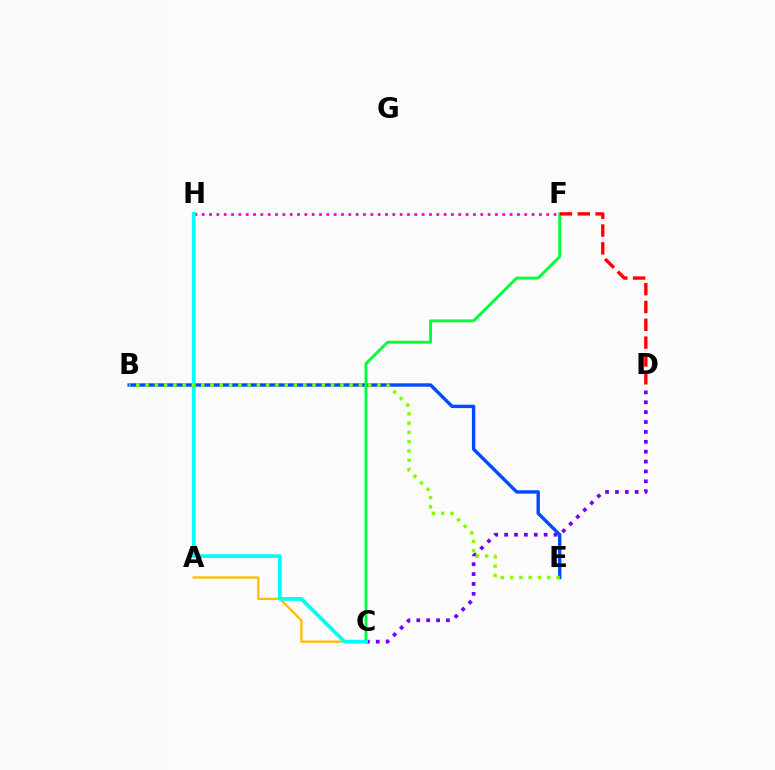{('B', 'E'): [{'color': '#004bff', 'line_style': 'solid', 'thickness': 2.45}, {'color': '#84ff00', 'line_style': 'dotted', 'thickness': 2.52}], ('C', 'D'): [{'color': '#7200ff', 'line_style': 'dotted', 'thickness': 2.68}], ('A', 'C'): [{'color': '#ffbd00', 'line_style': 'solid', 'thickness': 1.67}], ('F', 'H'): [{'color': '#ff00cf', 'line_style': 'dotted', 'thickness': 1.99}], ('C', 'F'): [{'color': '#00ff39', 'line_style': 'solid', 'thickness': 2.07}], ('D', 'F'): [{'color': '#ff0000', 'line_style': 'dashed', 'thickness': 2.42}], ('C', 'H'): [{'color': '#00fff6', 'line_style': 'solid', 'thickness': 2.72}]}